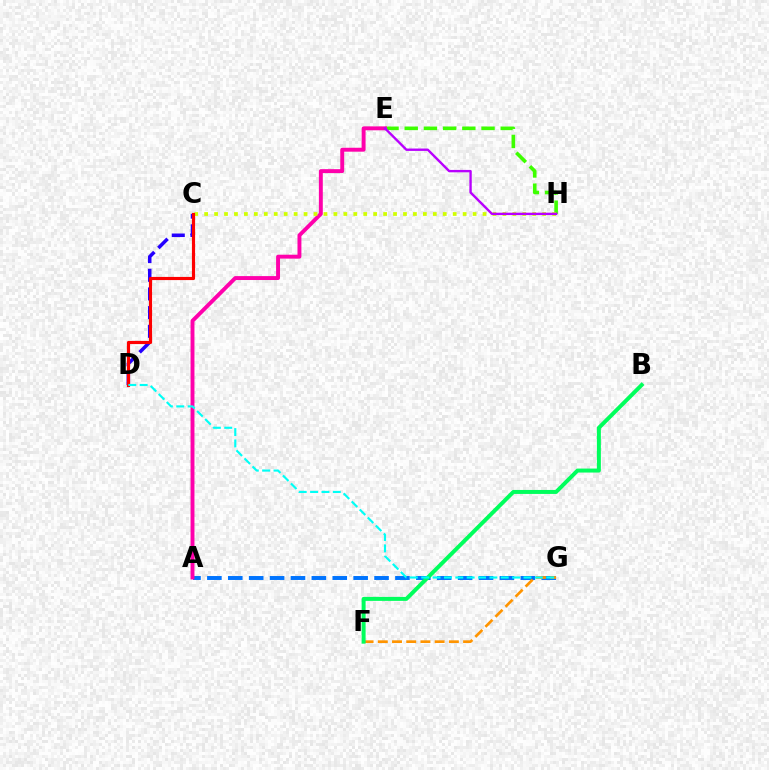{('E', 'H'): [{'color': '#3dff00', 'line_style': 'dashed', 'thickness': 2.61}, {'color': '#b900ff', 'line_style': 'solid', 'thickness': 1.71}], ('C', 'D'): [{'color': '#2500ff', 'line_style': 'dashed', 'thickness': 2.54}, {'color': '#ff0000', 'line_style': 'solid', 'thickness': 2.27}], ('A', 'G'): [{'color': '#0074ff', 'line_style': 'dashed', 'thickness': 2.84}], ('A', 'E'): [{'color': '#ff00ac', 'line_style': 'solid', 'thickness': 2.82}], ('C', 'H'): [{'color': '#d1ff00', 'line_style': 'dotted', 'thickness': 2.7}], ('F', 'G'): [{'color': '#ff9400', 'line_style': 'dashed', 'thickness': 1.93}], ('B', 'F'): [{'color': '#00ff5c', 'line_style': 'solid', 'thickness': 2.87}], ('D', 'G'): [{'color': '#00fff6', 'line_style': 'dashed', 'thickness': 1.54}]}